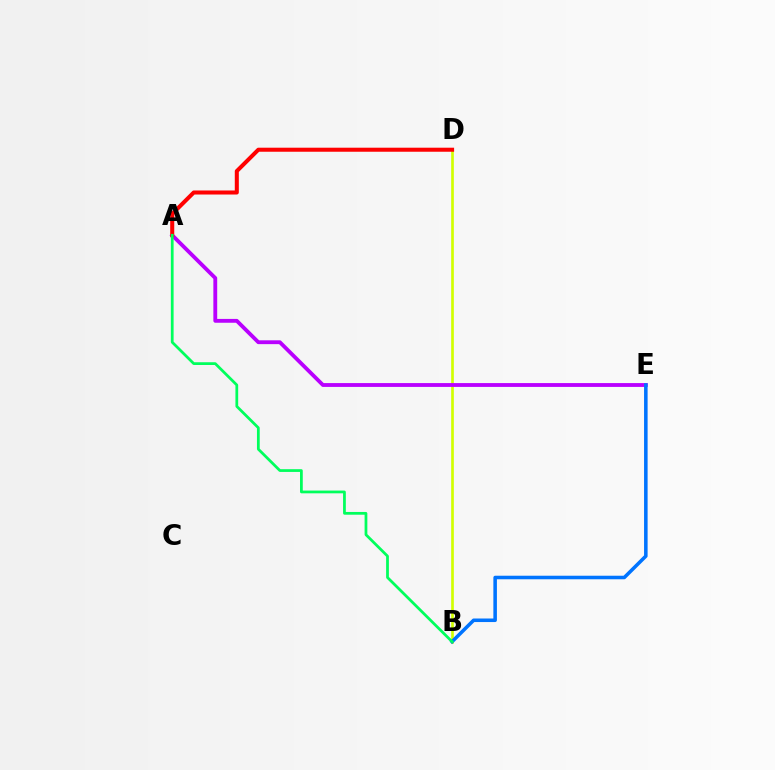{('B', 'D'): [{'color': '#d1ff00', 'line_style': 'solid', 'thickness': 1.92}], ('A', 'E'): [{'color': '#b900ff', 'line_style': 'solid', 'thickness': 2.76}], ('B', 'E'): [{'color': '#0074ff', 'line_style': 'solid', 'thickness': 2.55}], ('A', 'D'): [{'color': '#ff0000', 'line_style': 'solid', 'thickness': 2.91}], ('A', 'B'): [{'color': '#00ff5c', 'line_style': 'solid', 'thickness': 1.98}]}